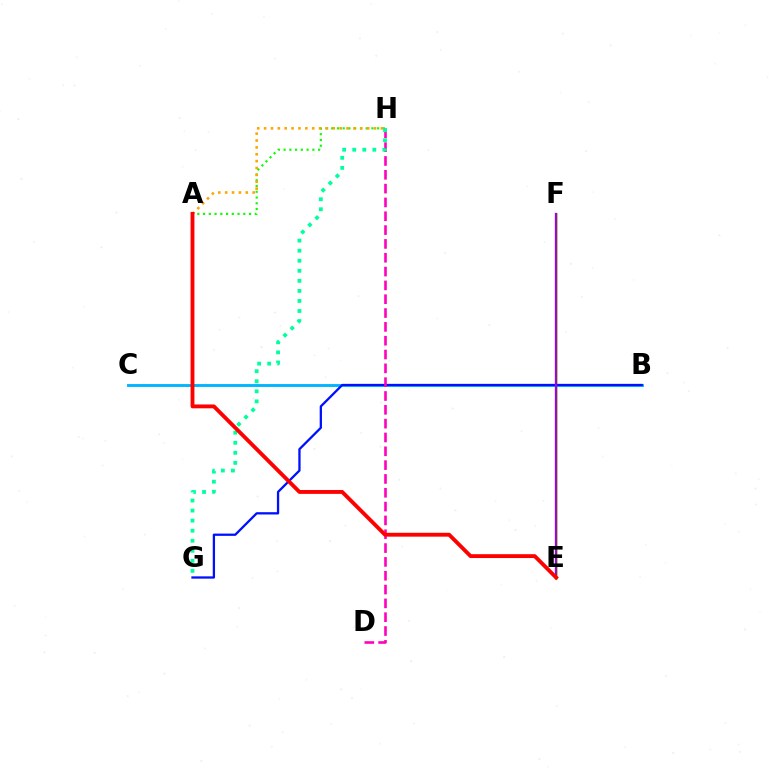{('E', 'F'): [{'color': '#b3ff00', 'line_style': 'solid', 'thickness': 1.99}, {'color': '#9b00ff', 'line_style': 'solid', 'thickness': 1.65}], ('B', 'C'): [{'color': '#00b5ff', 'line_style': 'solid', 'thickness': 2.08}], ('A', 'H'): [{'color': '#08ff00', 'line_style': 'dotted', 'thickness': 1.56}, {'color': '#ffa500', 'line_style': 'dotted', 'thickness': 1.87}], ('B', 'G'): [{'color': '#0010ff', 'line_style': 'solid', 'thickness': 1.65}], ('D', 'H'): [{'color': '#ff00bd', 'line_style': 'dashed', 'thickness': 1.88}], ('G', 'H'): [{'color': '#00ff9d', 'line_style': 'dotted', 'thickness': 2.73}], ('A', 'E'): [{'color': '#ff0000', 'line_style': 'solid', 'thickness': 2.78}]}